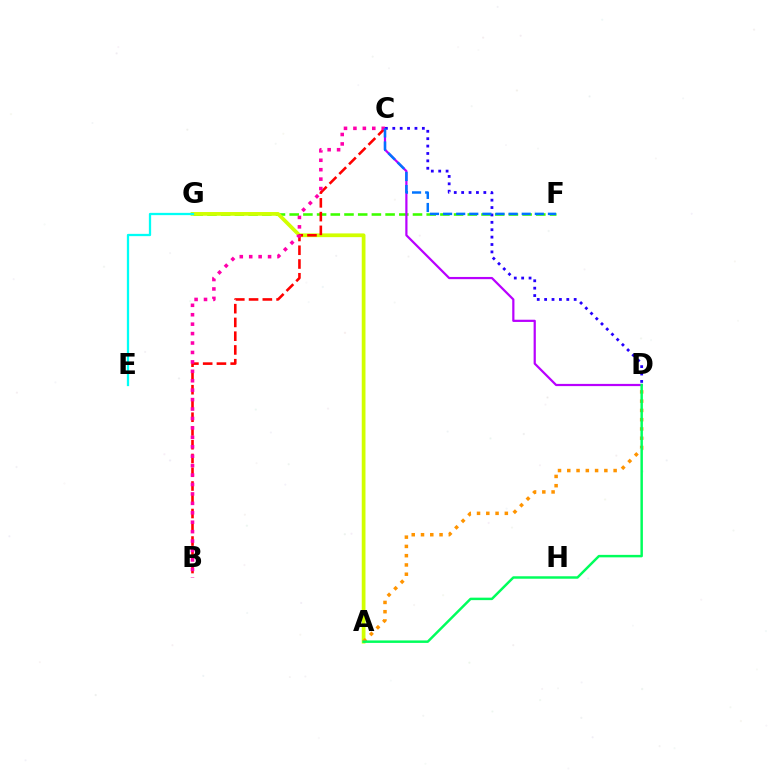{('F', 'G'): [{'color': '#3dff00', 'line_style': 'dashed', 'thickness': 1.86}], ('A', 'G'): [{'color': '#d1ff00', 'line_style': 'solid', 'thickness': 2.69}], ('A', 'D'): [{'color': '#ff9400', 'line_style': 'dotted', 'thickness': 2.52}, {'color': '#00ff5c', 'line_style': 'solid', 'thickness': 1.78}], ('B', 'C'): [{'color': '#ff0000', 'line_style': 'dashed', 'thickness': 1.87}, {'color': '#ff00ac', 'line_style': 'dotted', 'thickness': 2.56}], ('C', 'D'): [{'color': '#b900ff', 'line_style': 'solid', 'thickness': 1.59}, {'color': '#2500ff', 'line_style': 'dotted', 'thickness': 2.01}], ('C', 'F'): [{'color': '#0074ff', 'line_style': 'dashed', 'thickness': 1.78}], ('E', 'G'): [{'color': '#00fff6', 'line_style': 'solid', 'thickness': 1.64}]}